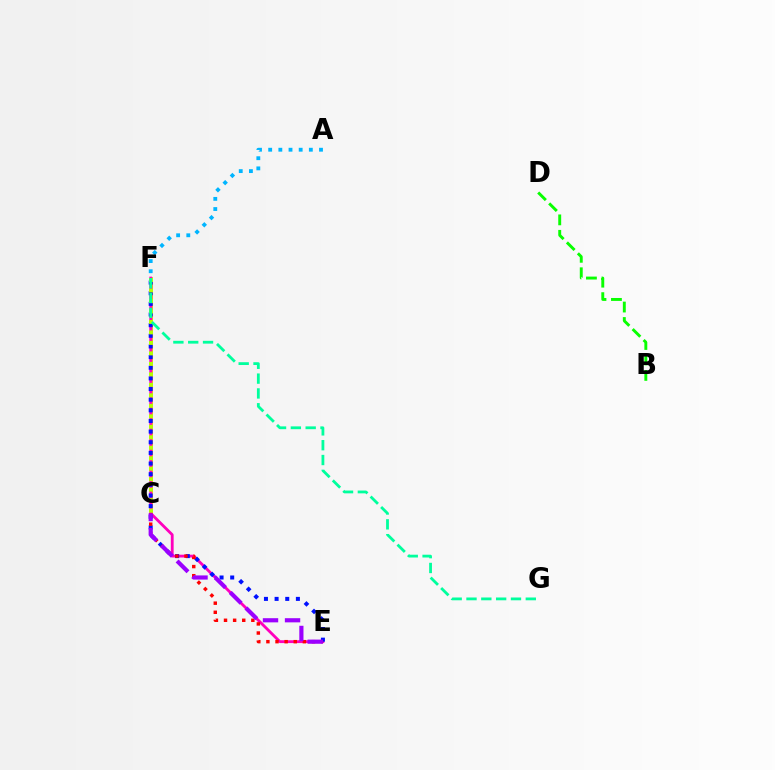{('C', 'F'): [{'color': '#ffa500', 'line_style': 'solid', 'thickness': 1.98}, {'color': '#b3ff00', 'line_style': 'dotted', 'thickness': 2.85}], ('E', 'F'): [{'color': '#ff00bd', 'line_style': 'solid', 'thickness': 2.03}, {'color': '#0010ff', 'line_style': 'dotted', 'thickness': 2.89}], ('A', 'F'): [{'color': '#00b5ff', 'line_style': 'dotted', 'thickness': 2.76}], ('C', 'E'): [{'color': '#ff0000', 'line_style': 'dotted', 'thickness': 2.48}, {'color': '#9b00ff', 'line_style': 'dashed', 'thickness': 2.99}], ('B', 'D'): [{'color': '#08ff00', 'line_style': 'dashed', 'thickness': 2.1}], ('F', 'G'): [{'color': '#00ff9d', 'line_style': 'dashed', 'thickness': 2.01}]}